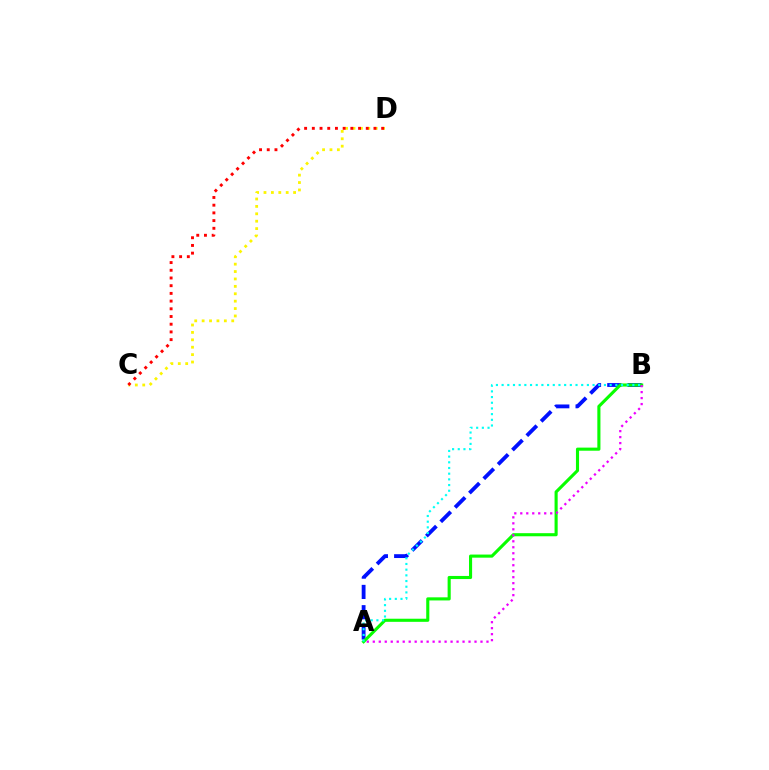{('A', 'B'): [{'color': '#0010ff', 'line_style': 'dashed', 'thickness': 2.76}, {'color': '#08ff00', 'line_style': 'solid', 'thickness': 2.24}, {'color': '#00fff6', 'line_style': 'dotted', 'thickness': 1.54}, {'color': '#ee00ff', 'line_style': 'dotted', 'thickness': 1.63}], ('C', 'D'): [{'color': '#fcf500', 'line_style': 'dotted', 'thickness': 2.01}, {'color': '#ff0000', 'line_style': 'dotted', 'thickness': 2.09}]}